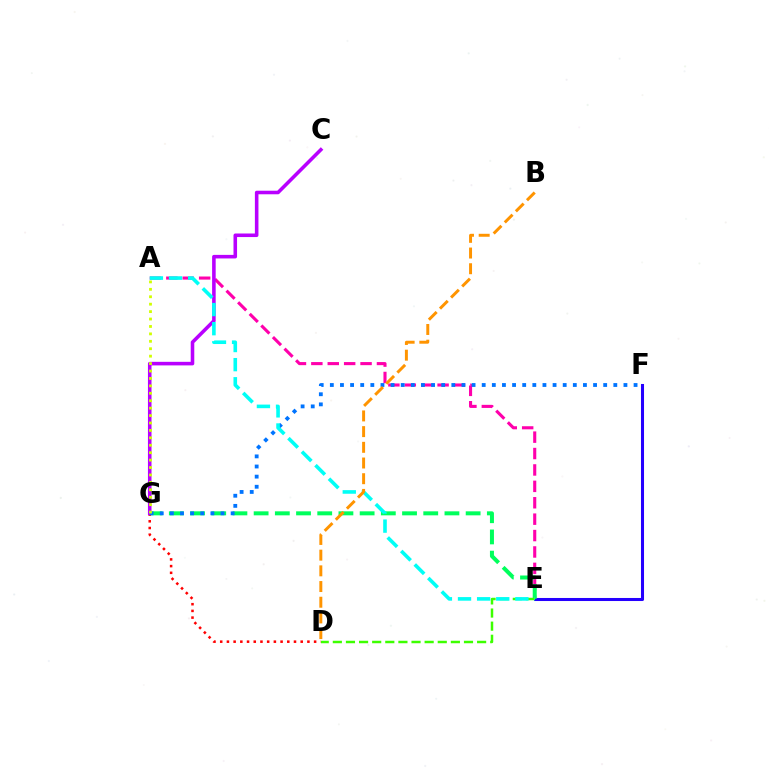{('A', 'E'): [{'color': '#ff00ac', 'line_style': 'dashed', 'thickness': 2.23}, {'color': '#00fff6', 'line_style': 'dashed', 'thickness': 2.6}], ('E', 'F'): [{'color': '#2500ff', 'line_style': 'solid', 'thickness': 2.19}], ('E', 'G'): [{'color': '#00ff5c', 'line_style': 'dashed', 'thickness': 2.88}], ('D', 'E'): [{'color': '#3dff00', 'line_style': 'dashed', 'thickness': 1.78}], ('D', 'G'): [{'color': '#ff0000', 'line_style': 'dotted', 'thickness': 1.82}], ('C', 'G'): [{'color': '#b900ff', 'line_style': 'solid', 'thickness': 2.57}], ('F', 'G'): [{'color': '#0074ff', 'line_style': 'dotted', 'thickness': 2.75}], ('A', 'G'): [{'color': '#d1ff00', 'line_style': 'dotted', 'thickness': 2.02}], ('B', 'D'): [{'color': '#ff9400', 'line_style': 'dashed', 'thickness': 2.13}]}